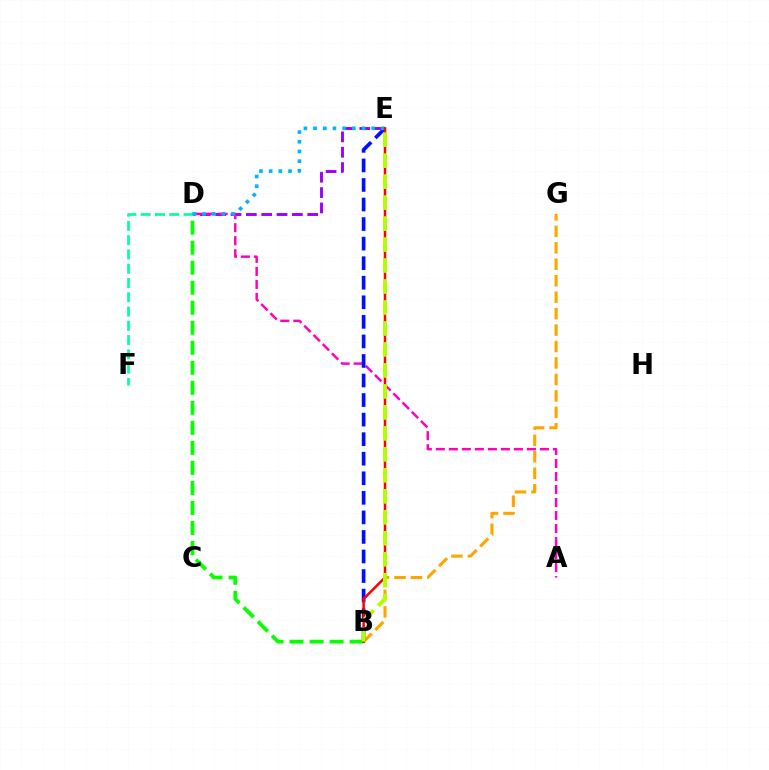{('D', 'E'): [{'color': '#9b00ff', 'line_style': 'dashed', 'thickness': 2.08}, {'color': '#00b5ff', 'line_style': 'dotted', 'thickness': 2.63}], ('A', 'D'): [{'color': '#ff00bd', 'line_style': 'dashed', 'thickness': 1.77}], ('B', 'G'): [{'color': '#ffa500', 'line_style': 'dashed', 'thickness': 2.24}], ('B', 'D'): [{'color': '#08ff00', 'line_style': 'dashed', 'thickness': 2.72}], ('B', 'E'): [{'color': '#0010ff', 'line_style': 'dashed', 'thickness': 2.66}, {'color': '#ff0000', 'line_style': 'solid', 'thickness': 1.82}, {'color': '#b3ff00', 'line_style': 'dashed', 'thickness': 2.85}], ('D', 'F'): [{'color': '#00ff9d', 'line_style': 'dashed', 'thickness': 1.94}]}